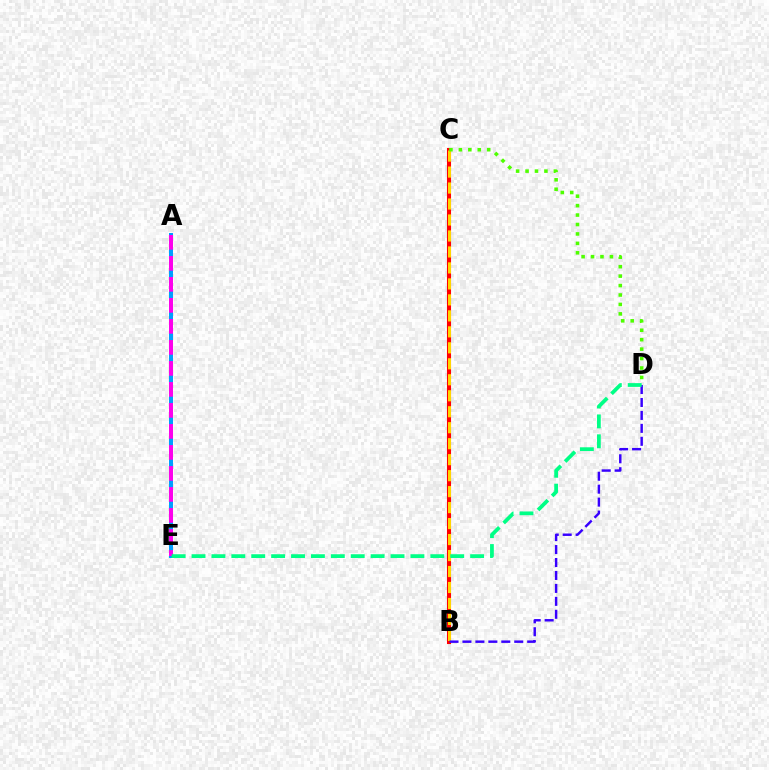{('B', 'C'): [{'color': '#ff0000', 'line_style': 'solid', 'thickness': 2.93}, {'color': '#ffd500', 'line_style': 'dashed', 'thickness': 2.17}], ('B', 'D'): [{'color': '#3700ff', 'line_style': 'dashed', 'thickness': 1.76}], ('C', 'D'): [{'color': '#4fff00', 'line_style': 'dotted', 'thickness': 2.56}], ('A', 'E'): [{'color': '#009eff', 'line_style': 'solid', 'thickness': 2.87}, {'color': '#ff00ed', 'line_style': 'dashed', 'thickness': 2.85}], ('D', 'E'): [{'color': '#00ff86', 'line_style': 'dashed', 'thickness': 2.7}]}